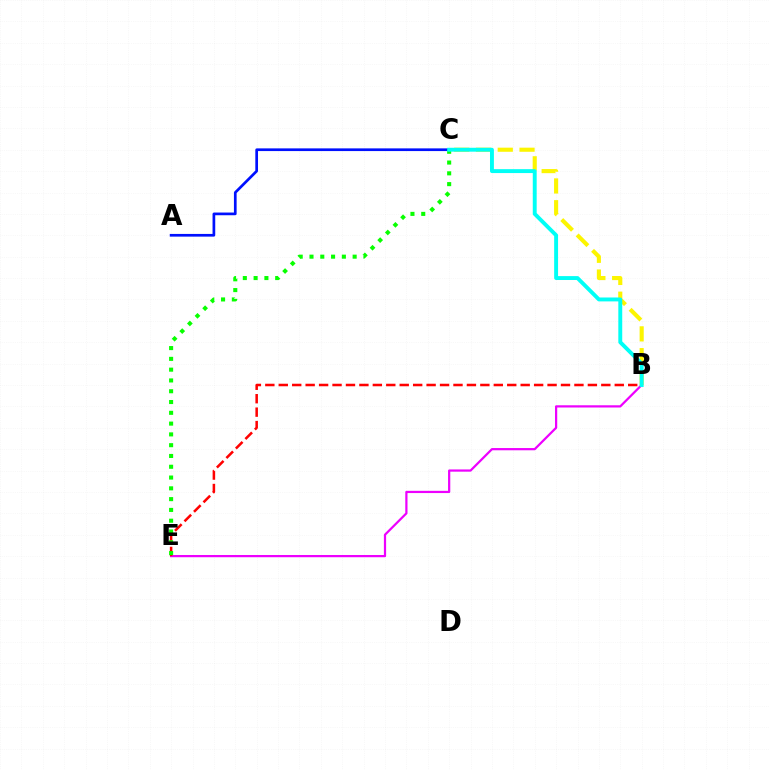{('B', 'E'): [{'color': '#ee00ff', 'line_style': 'solid', 'thickness': 1.6}, {'color': '#ff0000', 'line_style': 'dashed', 'thickness': 1.83}], ('B', 'C'): [{'color': '#fcf500', 'line_style': 'dashed', 'thickness': 2.96}, {'color': '#00fff6', 'line_style': 'solid', 'thickness': 2.81}], ('A', 'C'): [{'color': '#0010ff', 'line_style': 'solid', 'thickness': 1.94}], ('C', 'E'): [{'color': '#08ff00', 'line_style': 'dotted', 'thickness': 2.93}]}